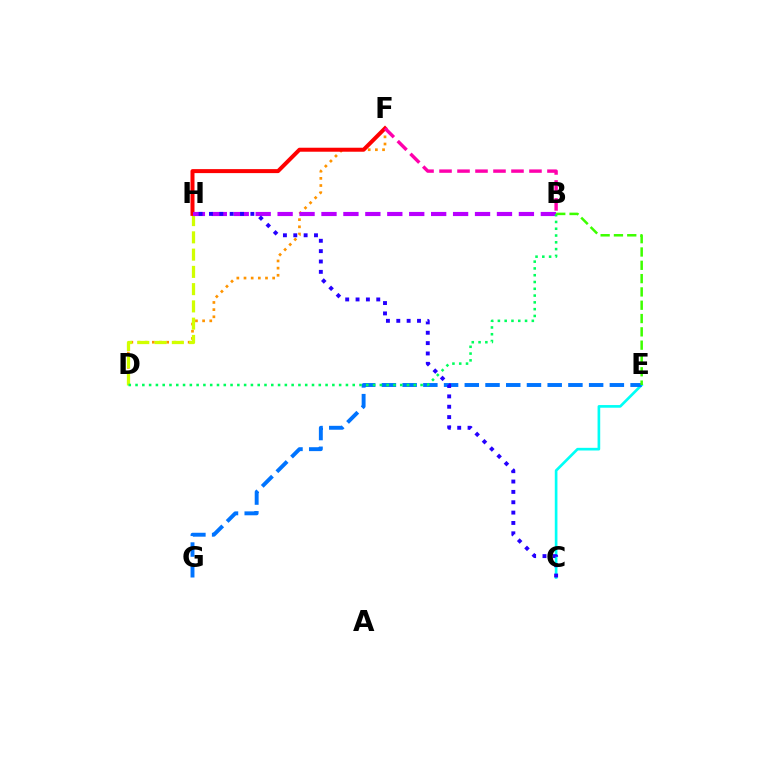{('C', 'E'): [{'color': '#00fff6', 'line_style': 'solid', 'thickness': 1.92}], ('D', 'F'): [{'color': '#ff9400', 'line_style': 'dotted', 'thickness': 1.95}], ('E', 'G'): [{'color': '#0074ff', 'line_style': 'dashed', 'thickness': 2.82}], ('D', 'H'): [{'color': '#d1ff00', 'line_style': 'dashed', 'thickness': 2.34}], ('F', 'H'): [{'color': '#ff0000', 'line_style': 'solid', 'thickness': 2.87}], ('B', 'F'): [{'color': '#ff00ac', 'line_style': 'dashed', 'thickness': 2.44}], ('B', 'H'): [{'color': '#b900ff', 'line_style': 'dashed', 'thickness': 2.98}], ('C', 'H'): [{'color': '#2500ff', 'line_style': 'dotted', 'thickness': 2.81}], ('B', 'D'): [{'color': '#00ff5c', 'line_style': 'dotted', 'thickness': 1.84}], ('B', 'E'): [{'color': '#3dff00', 'line_style': 'dashed', 'thickness': 1.81}]}